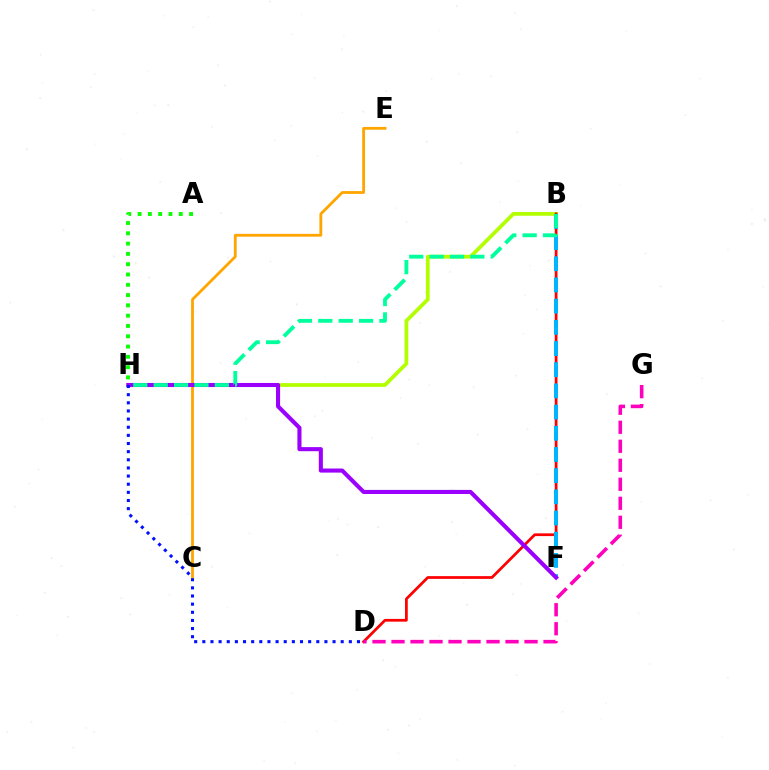{('C', 'E'): [{'color': '#ffa500', 'line_style': 'solid', 'thickness': 2.02}], ('B', 'H'): [{'color': '#b3ff00', 'line_style': 'solid', 'thickness': 2.69}, {'color': '#00ff9d', 'line_style': 'dashed', 'thickness': 2.77}], ('B', 'D'): [{'color': '#ff0000', 'line_style': 'solid', 'thickness': 1.97}], ('A', 'H'): [{'color': '#08ff00', 'line_style': 'dotted', 'thickness': 2.8}], ('B', 'F'): [{'color': '#00b5ff', 'line_style': 'dashed', 'thickness': 2.88}], ('F', 'H'): [{'color': '#9b00ff', 'line_style': 'solid', 'thickness': 2.94}], ('D', 'G'): [{'color': '#ff00bd', 'line_style': 'dashed', 'thickness': 2.58}], ('D', 'H'): [{'color': '#0010ff', 'line_style': 'dotted', 'thickness': 2.21}]}